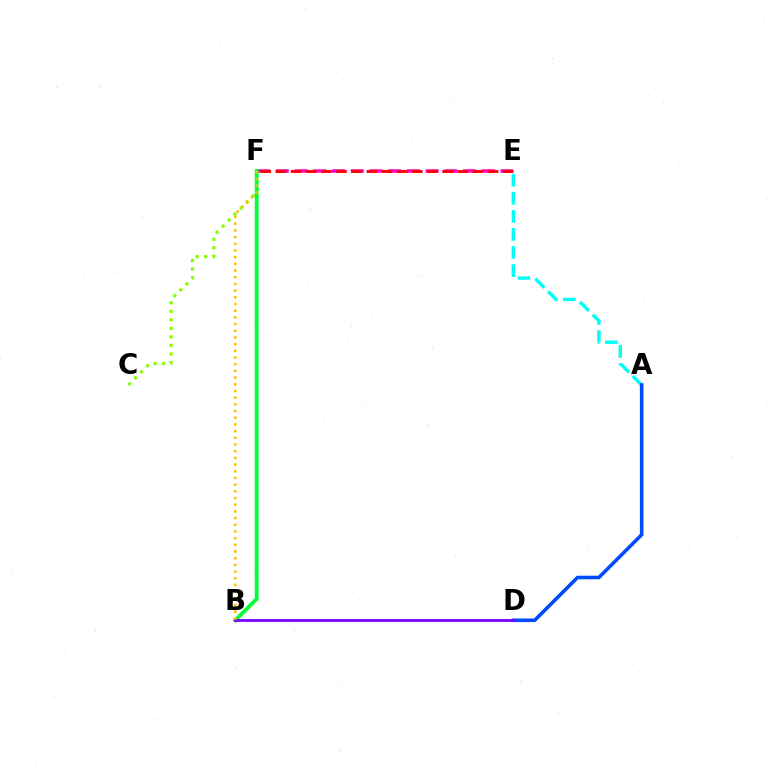{('E', 'F'): [{'color': '#ff00cf', 'line_style': 'dashed', 'thickness': 2.55}, {'color': '#ff0000', 'line_style': 'dashed', 'thickness': 2.06}], ('C', 'F'): [{'color': '#84ff00', 'line_style': 'dotted', 'thickness': 2.32}], ('A', 'E'): [{'color': '#00fff6', 'line_style': 'dashed', 'thickness': 2.46}], ('B', 'F'): [{'color': '#00ff39', 'line_style': 'solid', 'thickness': 2.76}, {'color': '#ffbd00', 'line_style': 'dotted', 'thickness': 1.82}], ('A', 'D'): [{'color': '#004bff', 'line_style': 'solid', 'thickness': 2.59}], ('B', 'D'): [{'color': '#7200ff', 'line_style': 'solid', 'thickness': 1.99}]}